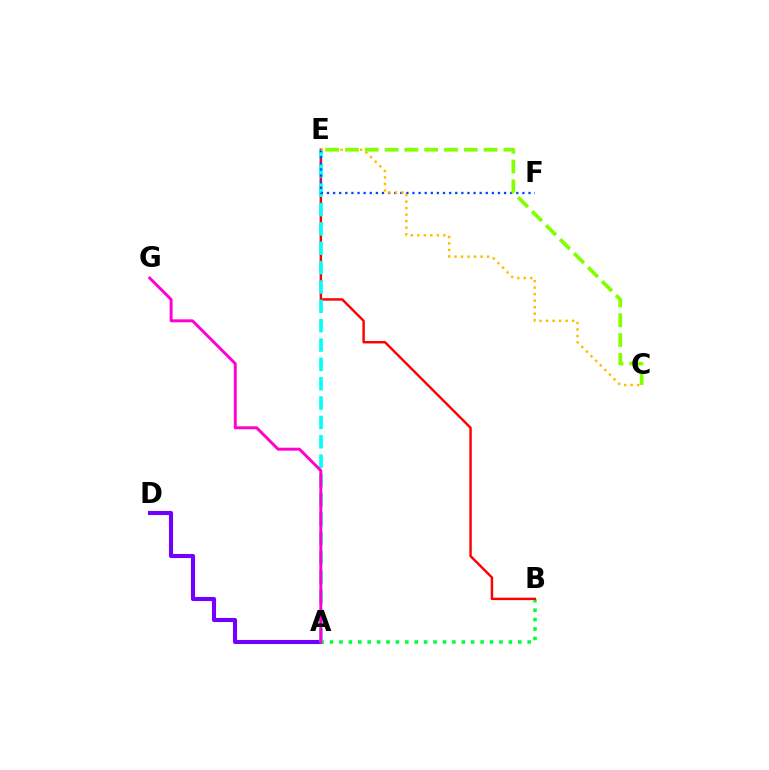{('A', 'D'): [{'color': '#7200ff', 'line_style': 'solid', 'thickness': 2.95}], ('A', 'B'): [{'color': '#00ff39', 'line_style': 'dotted', 'thickness': 2.56}], ('B', 'E'): [{'color': '#ff0000', 'line_style': 'solid', 'thickness': 1.76}], ('A', 'E'): [{'color': '#00fff6', 'line_style': 'dashed', 'thickness': 2.63}], ('E', 'F'): [{'color': '#004bff', 'line_style': 'dotted', 'thickness': 1.66}], ('C', 'E'): [{'color': '#ffbd00', 'line_style': 'dotted', 'thickness': 1.77}, {'color': '#84ff00', 'line_style': 'dashed', 'thickness': 2.69}], ('A', 'G'): [{'color': '#ff00cf', 'line_style': 'solid', 'thickness': 2.12}]}